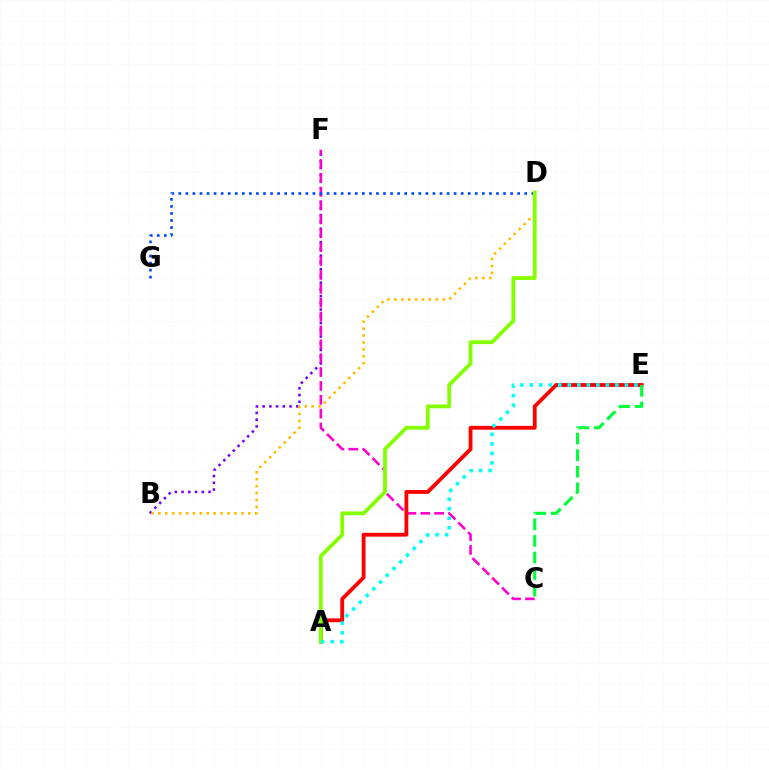{('B', 'F'): [{'color': '#7200ff', 'line_style': 'dotted', 'thickness': 1.83}], ('B', 'D'): [{'color': '#ffbd00', 'line_style': 'dotted', 'thickness': 1.88}], ('C', 'F'): [{'color': '#ff00cf', 'line_style': 'dashed', 'thickness': 1.88}], ('A', 'E'): [{'color': '#ff0000', 'line_style': 'solid', 'thickness': 2.76}, {'color': '#00fff6', 'line_style': 'dotted', 'thickness': 2.59}], ('D', 'G'): [{'color': '#004bff', 'line_style': 'dotted', 'thickness': 1.92}], ('A', 'D'): [{'color': '#84ff00', 'line_style': 'solid', 'thickness': 2.73}], ('C', 'E'): [{'color': '#00ff39', 'line_style': 'dashed', 'thickness': 2.25}]}